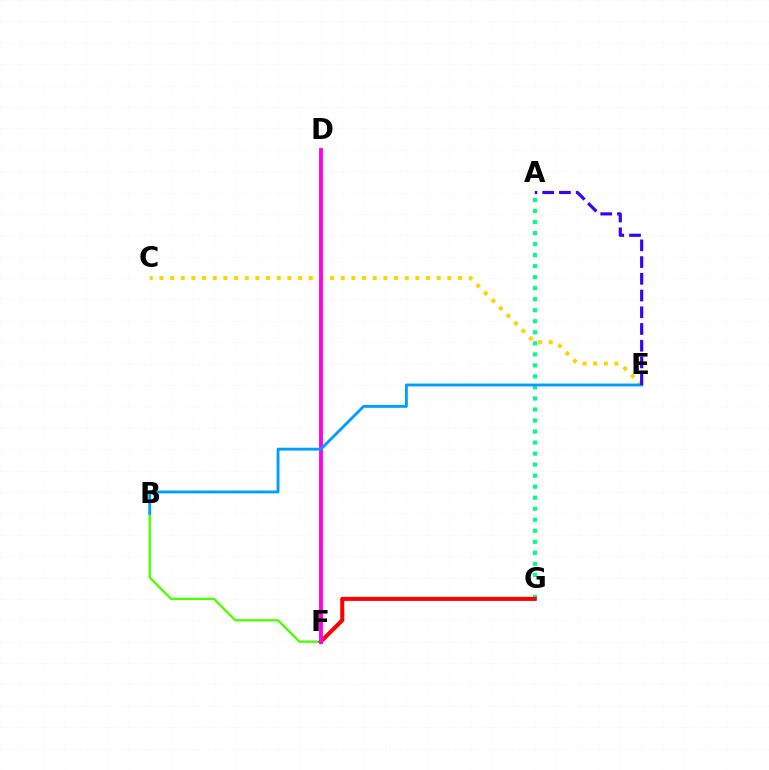{('A', 'G'): [{'color': '#00ff86', 'line_style': 'dotted', 'thickness': 3.0}], ('B', 'F'): [{'color': '#4fff00', 'line_style': 'solid', 'thickness': 1.69}], ('F', 'G'): [{'color': '#ff0000', 'line_style': 'solid', 'thickness': 2.9}], ('C', 'E'): [{'color': '#ffd500', 'line_style': 'dotted', 'thickness': 2.9}], ('D', 'F'): [{'color': '#ff00ed', 'line_style': 'solid', 'thickness': 2.77}], ('B', 'E'): [{'color': '#009eff', 'line_style': 'solid', 'thickness': 2.06}], ('A', 'E'): [{'color': '#3700ff', 'line_style': 'dashed', 'thickness': 2.27}]}